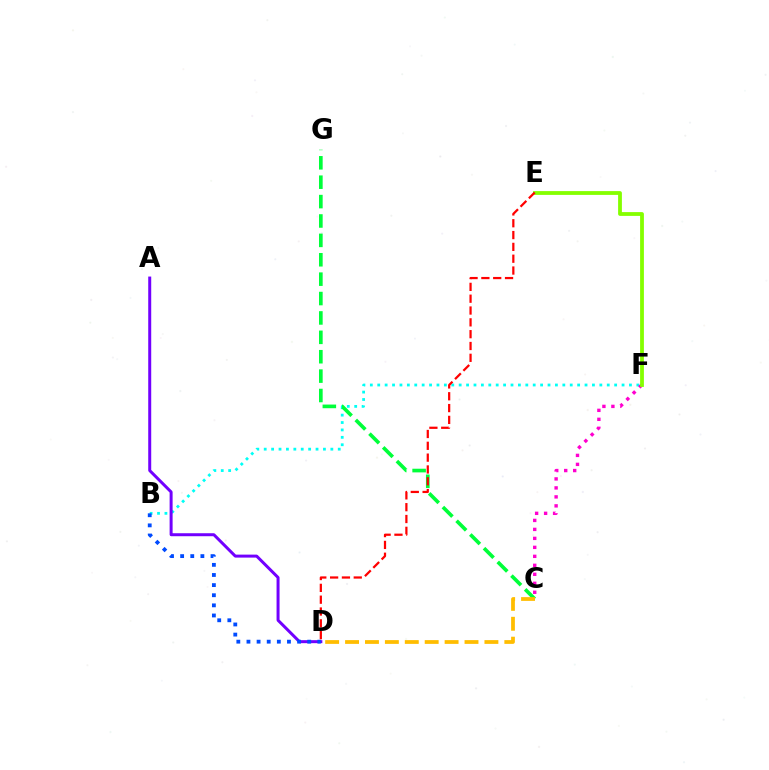{('B', 'F'): [{'color': '#00fff6', 'line_style': 'dotted', 'thickness': 2.01}], ('C', 'F'): [{'color': '#ff00cf', 'line_style': 'dotted', 'thickness': 2.44}], ('E', 'F'): [{'color': '#84ff00', 'line_style': 'solid', 'thickness': 2.73}], ('A', 'D'): [{'color': '#7200ff', 'line_style': 'solid', 'thickness': 2.15}], ('C', 'G'): [{'color': '#00ff39', 'line_style': 'dashed', 'thickness': 2.63}], ('D', 'E'): [{'color': '#ff0000', 'line_style': 'dashed', 'thickness': 1.61}], ('B', 'D'): [{'color': '#004bff', 'line_style': 'dotted', 'thickness': 2.75}], ('C', 'D'): [{'color': '#ffbd00', 'line_style': 'dashed', 'thickness': 2.7}]}